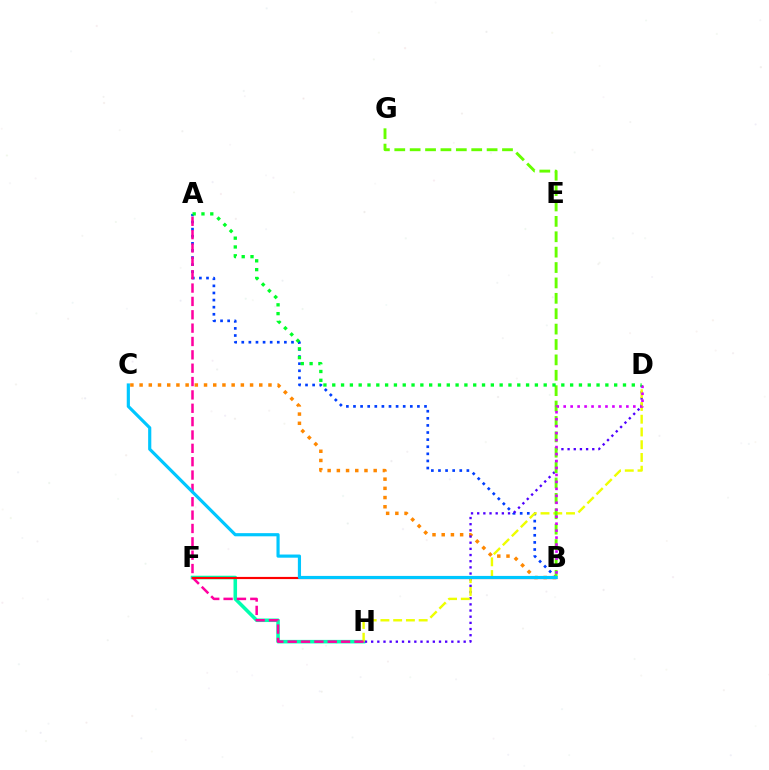{('B', 'C'): [{'color': '#ff8800', 'line_style': 'dotted', 'thickness': 2.5}, {'color': '#00c7ff', 'line_style': 'solid', 'thickness': 2.28}], ('A', 'B'): [{'color': '#003fff', 'line_style': 'dotted', 'thickness': 1.93}], ('F', 'H'): [{'color': '#00ffaf', 'line_style': 'solid', 'thickness': 2.56}], ('D', 'H'): [{'color': '#4f00ff', 'line_style': 'dotted', 'thickness': 1.68}, {'color': '#eeff00', 'line_style': 'dashed', 'thickness': 1.73}], ('B', 'G'): [{'color': '#66ff00', 'line_style': 'dashed', 'thickness': 2.09}], ('B', 'D'): [{'color': '#d600ff', 'line_style': 'dotted', 'thickness': 1.89}], ('A', 'H'): [{'color': '#ff00a0', 'line_style': 'dashed', 'thickness': 1.81}], ('B', 'F'): [{'color': '#ff0000', 'line_style': 'solid', 'thickness': 1.56}], ('A', 'D'): [{'color': '#00ff27', 'line_style': 'dotted', 'thickness': 2.39}]}